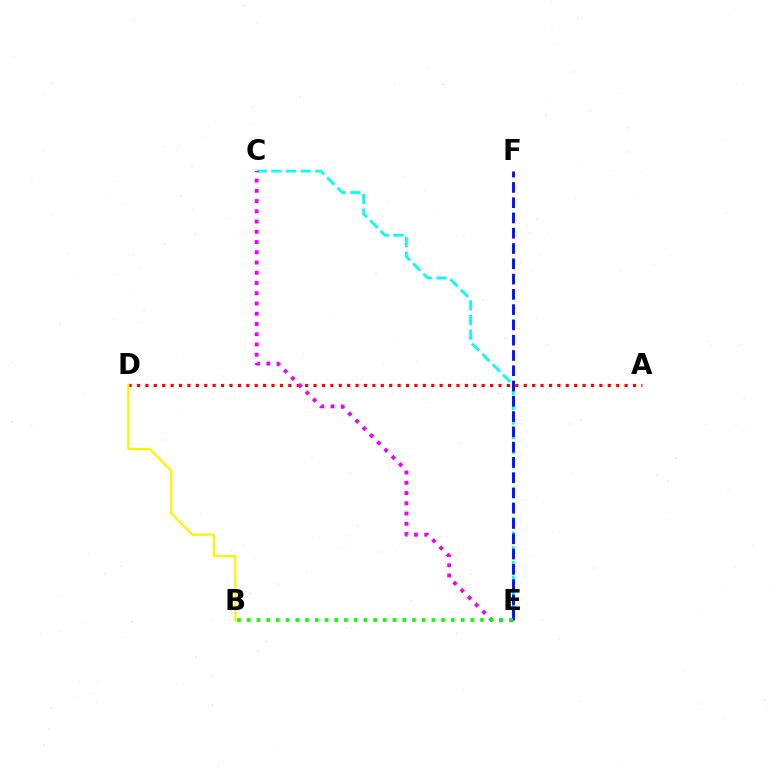{('C', 'E'): [{'color': '#00fff6', 'line_style': 'dashed', 'thickness': 1.99}, {'color': '#ee00ff', 'line_style': 'dotted', 'thickness': 2.78}], ('A', 'D'): [{'color': '#ff0000', 'line_style': 'dotted', 'thickness': 2.28}], ('E', 'F'): [{'color': '#0010ff', 'line_style': 'dashed', 'thickness': 2.08}], ('B', 'D'): [{'color': '#fcf500', 'line_style': 'solid', 'thickness': 1.63}], ('B', 'E'): [{'color': '#08ff00', 'line_style': 'dotted', 'thickness': 2.64}]}